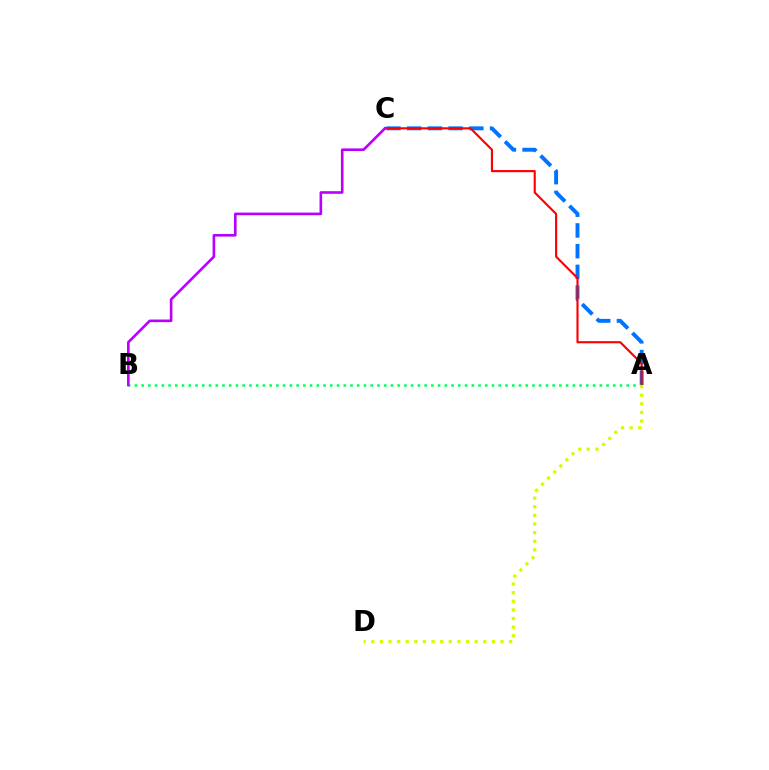{('A', 'C'): [{'color': '#0074ff', 'line_style': 'dashed', 'thickness': 2.81}, {'color': '#ff0000', 'line_style': 'solid', 'thickness': 1.54}], ('A', 'B'): [{'color': '#00ff5c', 'line_style': 'dotted', 'thickness': 1.83}], ('A', 'D'): [{'color': '#d1ff00', 'line_style': 'dotted', 'thickness': 2.34}], ('B', 'C'): [{'color': '#b900ff', 'line_style': 'solid', 'thickness': 1.88}]}